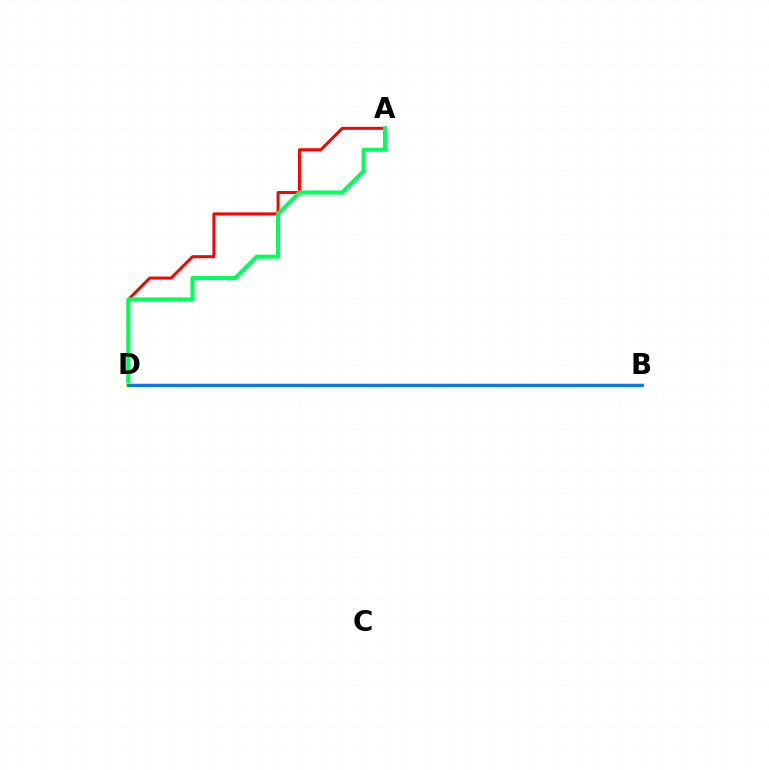{('A', 'D'): [{'color': '#ff0000', 'line_style': 'solid', 'thickness': 2.14}, {'color': '#00ff5c', 'line_style': 'solid', 'thickness': 2.94}], ('B', 'D'): [{'color': '#b900ff', 'line_style': 'dotted', 'thickness': 2.04}, {'color': '#d1ff00', 'line_style': 'solid', 'thickness': 2.84}, {'color': '#0074ff', 'line_style': 'solid', 'thickness': 2.09}]}